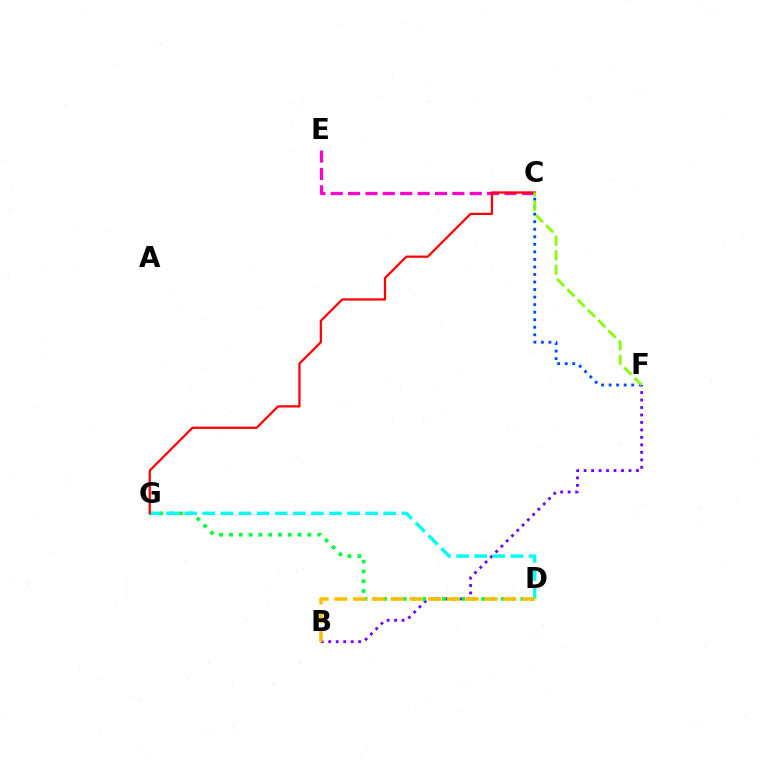{('B', 'F'): [{'color': '#7200ff', 'line_style': 'dotted', 'thickness': 2.03}], ('D', 'G'): [{'color': '#00ff39', 'line_style': 'dotted', 'thickness': 2.66}, {'color': '#00fff6', 'line_style': 'dashed', 'thickness': 2.46}], ('C', 'E'): [{'color': '#ff00cf', 'line_style': 'dashed', 'thickness': 2.36}], ('C', 'F'): [{'color': '#004bff', 'line_style': 'dotted', 'thickness': 2.05}, {'color': '#84ff00', 'line_style': 'dashed', 'thickness': 1.98}], ('C', 'G'): [{'color': '#ff0000', 'line_style': 'solid', 'thickness': 1.61}], ('B', 'D'): [{'color': '#ffbd00', 'line_style': 'dashed', 'thickness': 2.55}]}